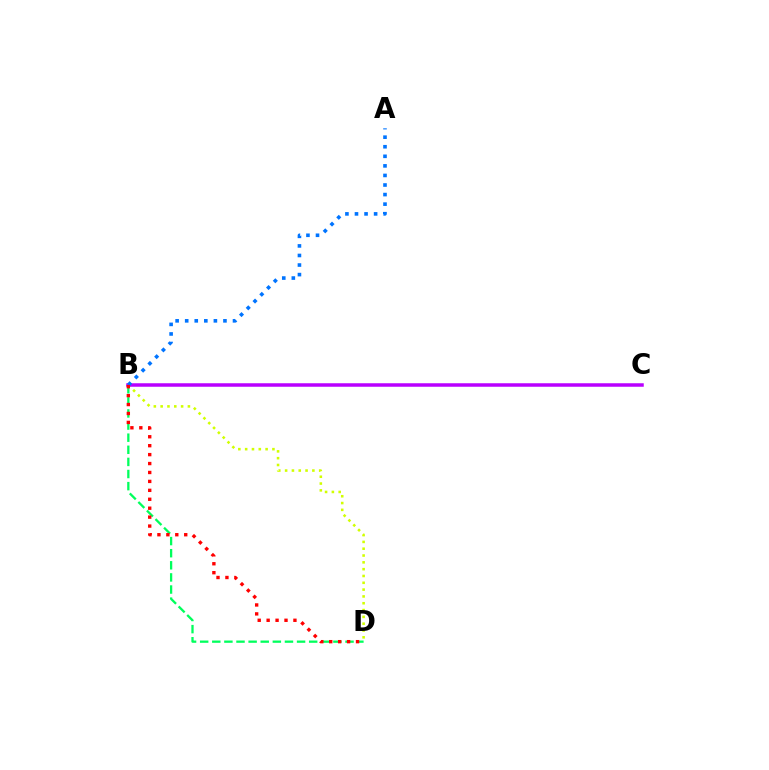{('B', 'D'): [{'color': '#00ff5c', 'line_style': 'dashed', 'thickness': 1.65}, {'color': '#d1ff00', 'line_style': 'dotted', 'thickness': 1.85}, {'color': '#ff0000', 'line_style': 'dotted', 'thickness': 2.43}], ('B', 'C'): [{'color': '#b900ff', 'line_style': 'solid', 'thickness': 2.52}], ('A', 'B'): [{'color': '#0074ff', 'line_style': 'dotted', 'thickness': 2.6}]}